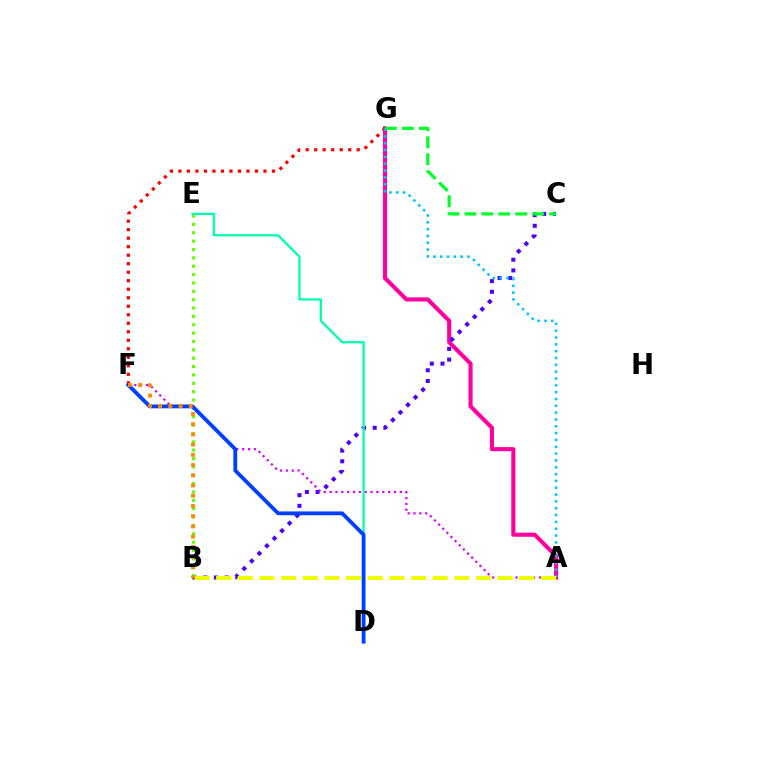{('A', 'G'): [{'color': '#ff00a0', 'line_style': 'solid', 'thickness': 2.95}, {'color': '#00c7ff', 'line_style': 'dotted', 'thickness': 1.86}], ('B', 'C'): [{'color': '#4f00ff', 'line_style': 'dotted', 'thickness': 2.9}], ('A', 'F'): [{'color': '#d600ff', 'line_style': 'dotted', 'thickness': 1.59}], ('F', 'G'): [{'color': '#ff0000', 'line_style': 'dotted', 'thickness': 2.31}], ('B', 'E'): [{'color': '#66ff00', 'line_style': 'dotted', 'thickness': 2.27}], ('D', 'E'): [{'color': '#00ffaf', 'line_style': 'solid', 'thickness': 1.65}], ('C', 'G'): [{'color': '#00ff27', 'line_style': 'dashed', 'thickness': 2.3}], ('D', 'F'): [{'color': '#003fff', 'line_style': 'solid', 'thickness': 2.75}], ('A', 'B'): [{'color': '#eeff00', 'line_style': 'dashed', 'thickness': 2.94}], ('B', 'F'): [{'color': '#ff8800', 'line_style': 'dotted', 'thickness': 2.78}]}